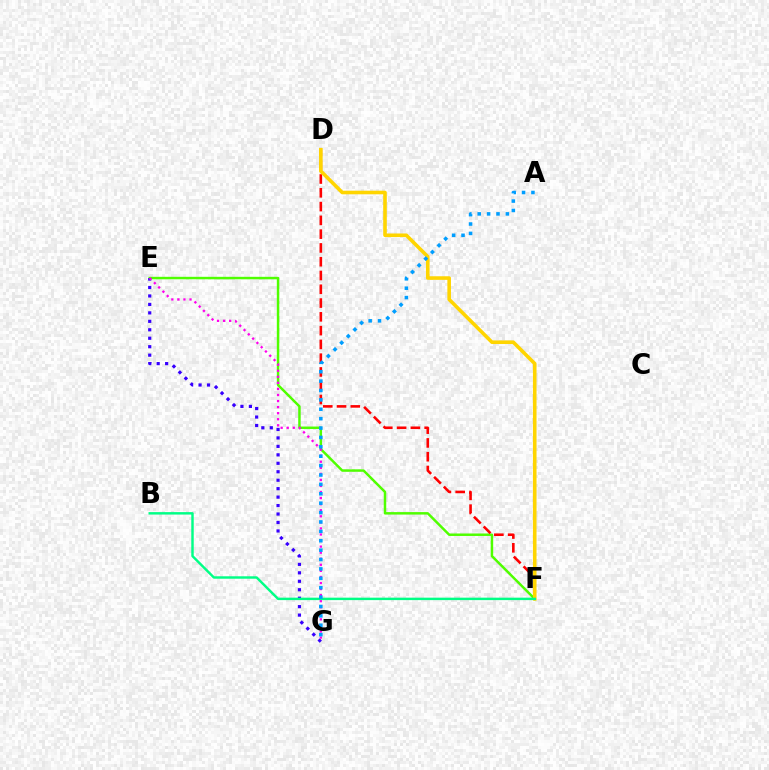{('E', 'F'): [{'color': '#4fff00', 'line_style': 'solid', 'thickness': 1.78}], ('D', 'F'): [{'color': '#ff0000', 'line_style': 'dashed', 'thickness': 1.87}, {'color': '#ffd500', 'line_style': 'solid', 'thickness': 2.59}], ('E', 'G'): [{'color': '#3700ff', 'line_style': 'dotted', 'thickness': 2.3}, {'color': '#ff00ed', 'line_style': 'dotted', 'thickness': 1.65}], ('B', 'F'): [{'color': '#00ff86', 'line_style': 'solid', 'thickness': 1.76}], ('A', 'G'): [{'color': '#009eff', 'line_style': 'dotted', 'thickness': 2.55}]}